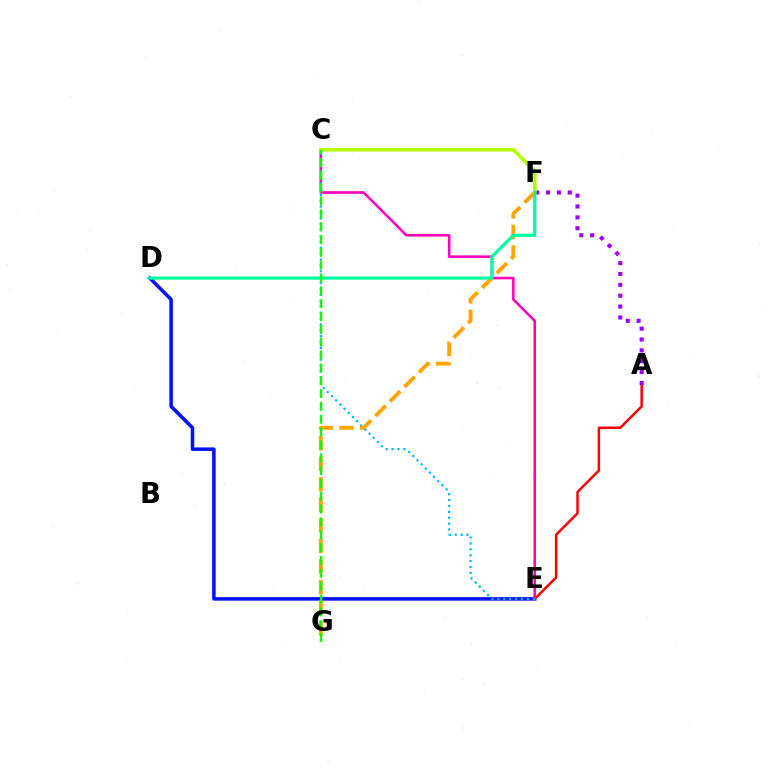{('D', 'E'): [{'color': '#0010ff', 'line_style': 'solid', 'thickness': 2.54}], ('A', 'E'): [{'color': '#ff0000', 'line_style': 'solid', 'thickness': 1.8}], ('C', 'E'): [{'color': '#ff00bd', 'line_style': 'solid', 'thickness': 1.86}, {'color': '#00b5ff', 'line_style': 'dotted', 'thickness': 1.6}], ('A', 'F'): [{'color': '#9b00ff', 'line_style': 'dotted', 'thickness': 2.95}], ('F', 'G'): [{'color': '#ffa500', 'line_style': 'dashed', 'thickness': 2.79}], ('C', 'F'): [{'color': '#b3ff00', 'line_style': 'solid', 'thickness': 2.6}], ('D', 'F'): [{'color': '#00ff9d', 'line_style': 'solid', 'thickness': 2.31}], ('C', 'G'): [{'color': '#08ff00', 'line_style': 'dashed', 'thickness': 1.74}]}